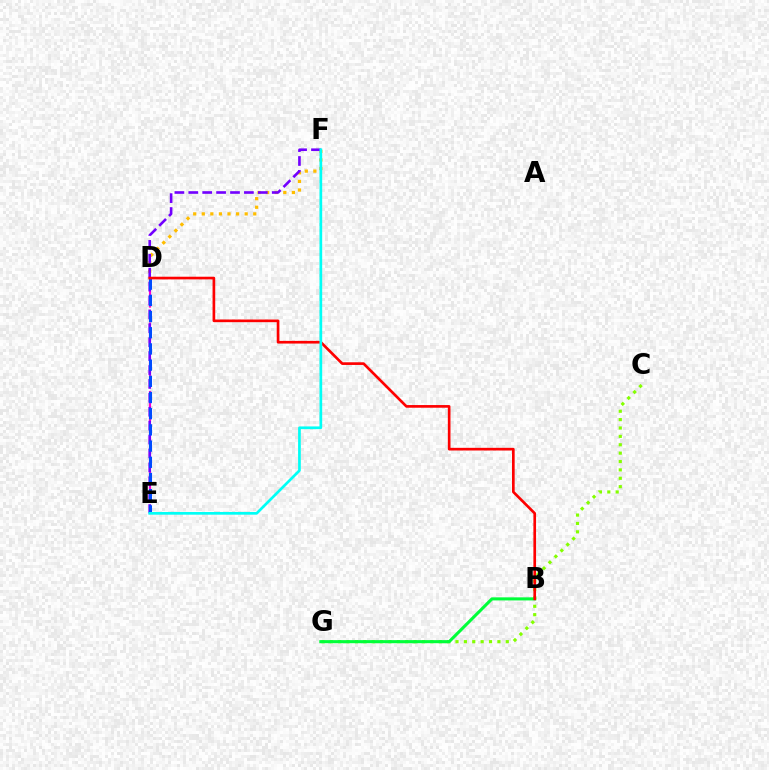{('D', 'E'): [{'color': '#ff00cf', 'line_style': 'dashed', 'thickness': 1.55}, {'color': '#004bff', 'line_style': 'dashed', 'thickness': 2.2}], ('C', 'G'): [{'color': '#84ff00', 'line_style': 'dotted', 'thickness': 2.28}], ('D', 'F'): [{'color': '#ffbd00', 'line_style': 'dotted', 'thickness': 2.33}], ('E', 'F'): [{'color': '#7200ff', 'line_style': 'dashed', 'thickness': 1.89}, {'color': '#00fff6', 'line_style': 'solid', 'thickness': 1.95}], ('B', 'G'): [{'color': '#00ff39', 'line_style': 'solid', 'thickness': 2.21}], ('B', 'D'): [{'color': '#ff0000', 'line_style': 'solid', 'thickness': 1.92}]}